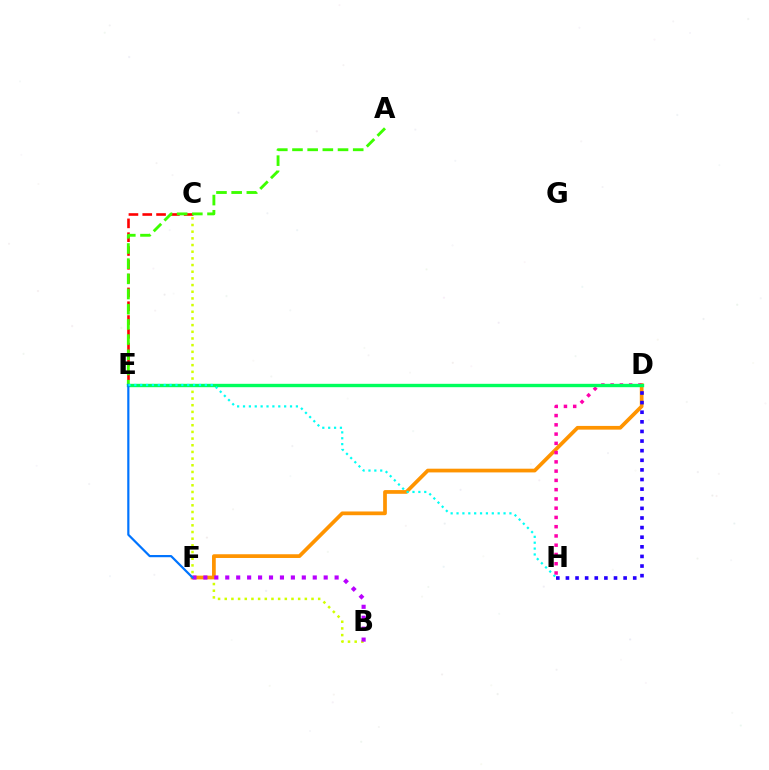{('B', 'C'): [{'color': '#d1ff00', 'line_style': 'dotted', 'thickness': 1.81}], ('C', 'E'): [{'color': '#ff0000', 'line_style': 'dashed', 'thickness': 1.88}], ('D', 'F'): [{'color': '#ff9400', 'line_style': 'solid', 'thickness': 2.68}], ('A', 'E'): [{'color': '#3dff00', 'line_style': 'dashed', 'thickness': 2.06}], ('D', 'H'): [{'color': '#ff00ac', 'line_style': 'dotted', 'thickness': 2.52}, {'color': '#2500ff', 'line_style': 'dotted', 'thickness': 2.61}], ('D', 'E'): [{'color': '#00ff5c', 'line_style': 'solid', 'thickness': 2.43}], ('B', 'F'): [{'color': '#b900ff', 'line_style': 'dotted', 'thickness': 2.97}], ('E', 'F'): [{'color': '#0074ff', 'line_style': 'solid', 'thickness': 1.58}], ('E', 'H'): [{'color': '#00fff6', 'line_style': 'dotted', 'thickness': 1.6}]}